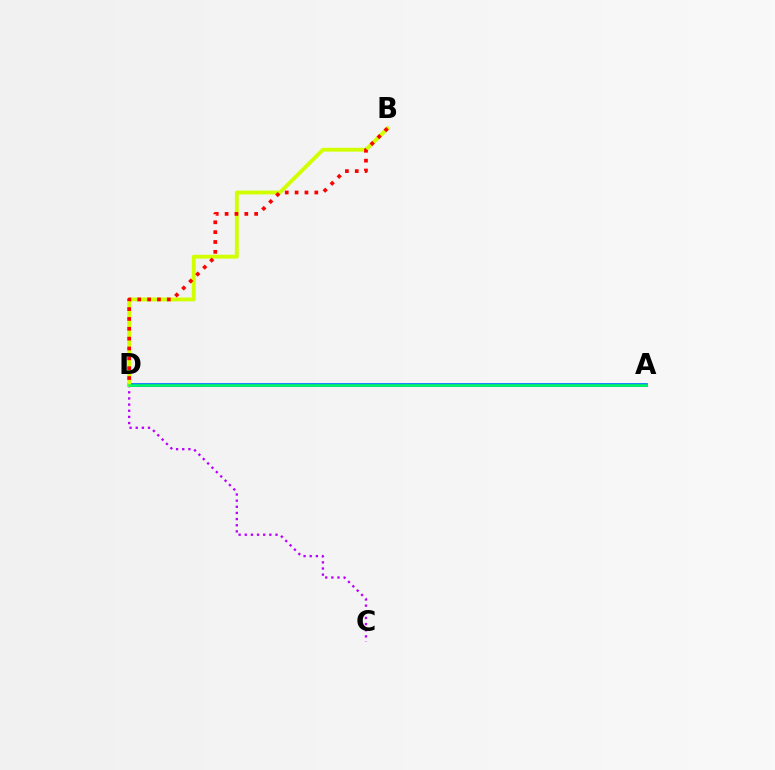{('C', 'D'): [{'color': '#b900ff', 'line_style': 'dotted', 'thickness': 1.67}], ('A', 'D'): [{'color': '#0074ff', 'line_style': 'solid', 'thickness': 2.69}, {'color': '#00ff5c', 'line_style': 'solid', 'thickness': 1.81}], ('B', 'D'): [{'color': '#d1ff00', 'line_style': 'solid', 'thickness': 2.78}, {'color': '#ff0000', 'line_style': 'dotted', 'thickness': 2.68}]}